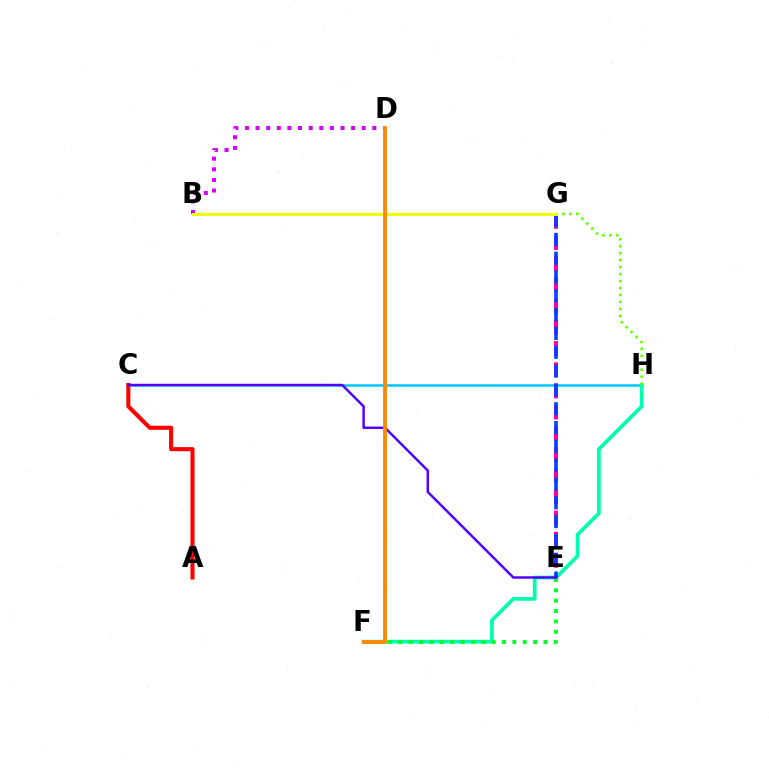{('C', 'H'): [{'color': '#00c7ff', 'line_style': 'solid', 'thickness': 1.8}], ('B', 'D'): [{'color': '#d600ff', 'line_style': 'dotted', 'thickness': 2.88}], ('F', 'H'): [{'color': '#00ffaf', 'line_style': 'solid', 'thickness': 2.68}], ('G', 'H'): [{'color': '#66ff00', 'line_style': 'dotted', 'thickness': 1.89}], ('E', 'G'): [{'color': '#ff00a0', 'line_style': 'dashed', 'thickness': 2.88}, {'color': '#003fff', 'line_style': 'dashed', 'thickness': 2.56}], ('A', 'C'): [{'color': '#ff0000', 'line_style': 'solid', 'thickness': 2.94}], ('B', 'G'): [{'color': '#eeff00', 'line_style': 'solid', 'thickness': 2.13}], ('E', 'F'): [{'color': '#00ff27', 'line_style': 'dotted', 'thickness': 2.82}], ('C', 'E'): [{'color': '#4f00ff', 'line_style': 'solid', 'thickness': 1.76}], ('D', 'F'): [{'color': '#ff8800', 'line_style': 'solid', 'thickness': 2.76}]}